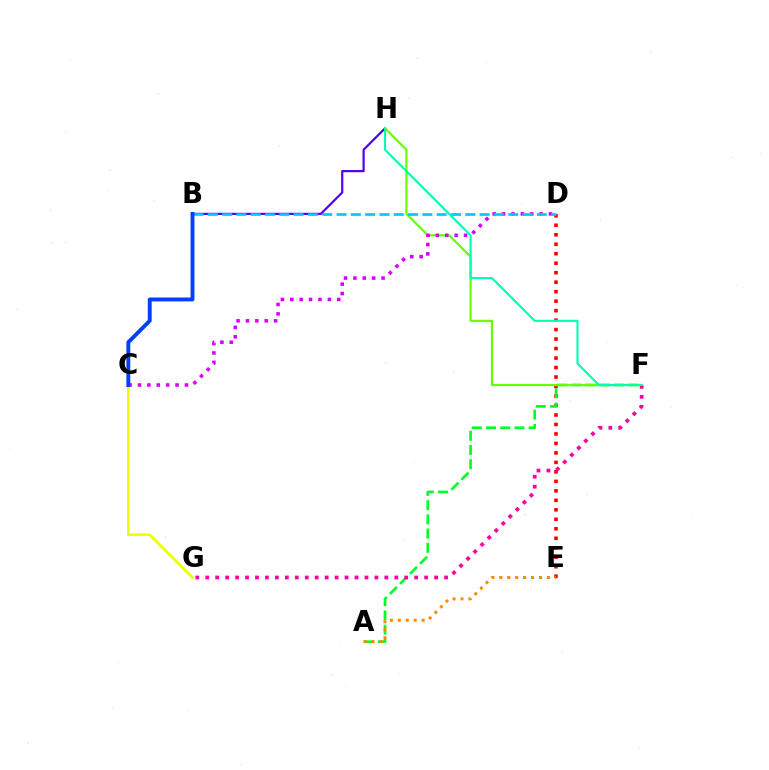{('C', 'G'): [{'color': '#eeff00', 'line_style': 'solid', 'thickness': 1.94}], ('D', 'E'): [{'color': '#ff0000', 'line_style': 'dotted', 'thickness': 2.58}], ('A', 'F'): [{'color': '#00ff27', 'line_style': 'dashed', 'thickness': 1.93}], ('B', 'H'): [{'color': '#4f00ff', 'line_style': 'solid', 'thickness': 1.58}], ('F', 'H'): [{'color': '#66ff00', 'line_style': 'solid', 'thickness': 1.56}, {'color': '#00ffaf', 'line_style': 'solid', 'thickness': 1.52}], ('C', 'D'): [{'color': '#d600ff', 'line_style': 'dotted', 'thickness': 2.55}], ('B', 'D'): [{'color': '#00c7ff', 'line_style': 'dashed', 'thickness': 1.94}], ('F', 'G'): [{'color': '#ff00a0', 'line_style': 'dotted', 'thickness': 2.7}], ('B', 'C'): [{'color': '#003fff', 'line_style': 'solid', 'thickness': 2.79}], ('A', 'E'): [{'color': '#ff8800', 'line_style': 'dotted', 'thickness': 2.16}]}